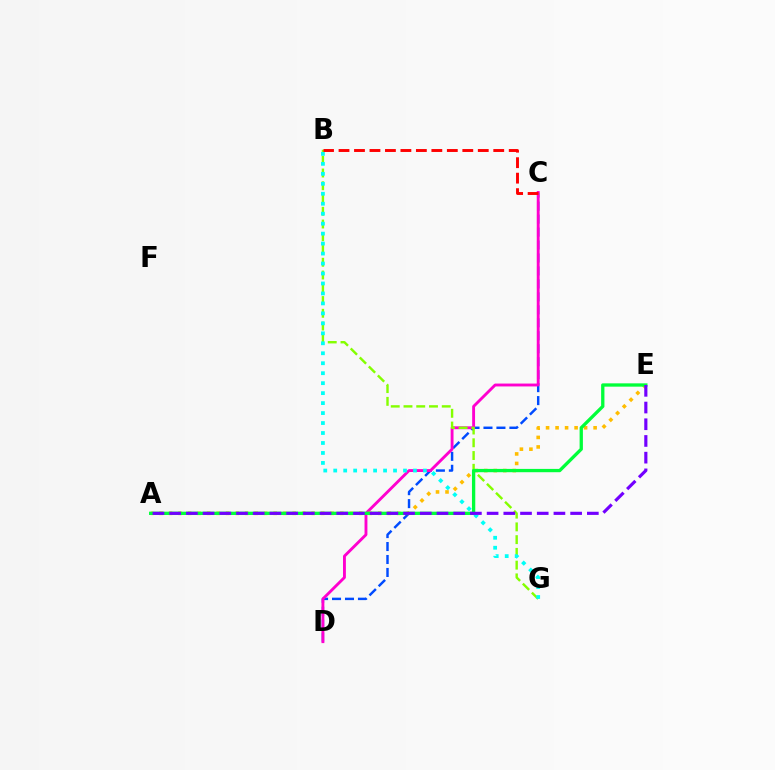{('C', 'D'): [{'color': '#004bff', 'line_style': 'dashed', 'thickness': 1.76}, {'color': '#ff00cf', 'line_style': 'solid', 'thickness': 2.07}], ('B', 'G'): [{'color': '#84ff00', 'line_style': 'dashed', 'thickness': 1.73}, {'color': '#00fff6', 'line_style': 'dotted', 'thickness': 2.71}], ('A', 'E'): [{'color': '#ffbd00', 'line_style': 'dotted', 'thickness': 2.58}, {'color': '#00ff39', 'line_style': 'solid', 'thickness': 2.38}, {'color': '#7200ff', 'line_style': 'dashed', 'thickness': 2.27}], ('B', 'C'): [{'color': '#ff0000', 'line_style': 'dashed', 'thickness': 2.1}]}